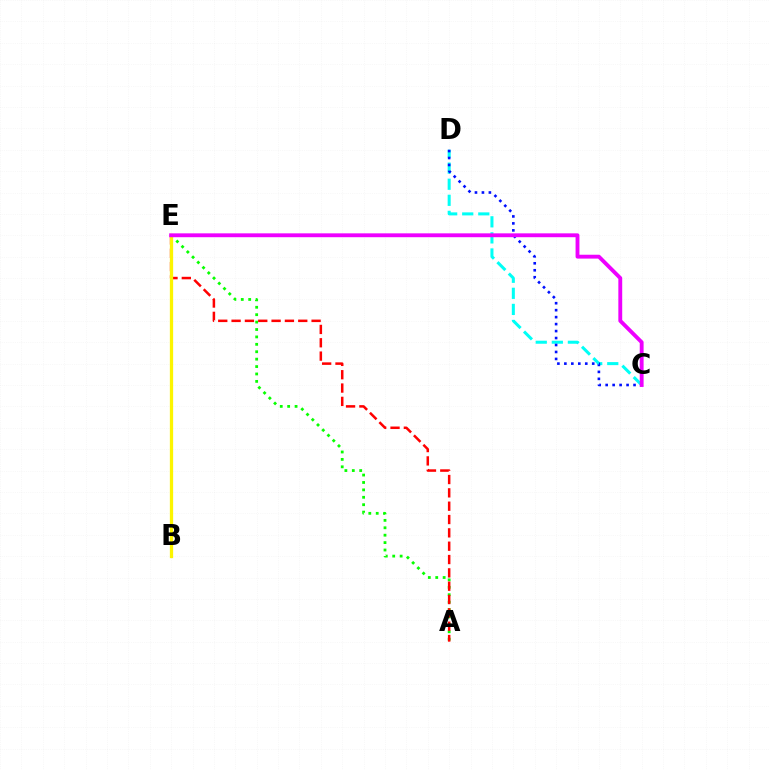{('A', 'E'): [{'color': '#08ff00', 'line_style': 'dotted', 'thickness': 2.01}, {'color': '#ff0000', 'line_style': 'dashed', 'thickness': 1.81}], ('C', 'D'): [{'color': '#00fff6', 'line_style': 'dashed', 'thickness': 2.18}, {'color': '#0010ff', 'line_style': 'dotted', 'thickness': 1.89}], ('B', 'E'): [{'color': '#fcf500', 'line_style': 'solid', 'thickness': 2.36}], ('C', 'E'): [{'color': '#ee00ff', 'line_style': 'solid', 'thickness': 2.78}]}